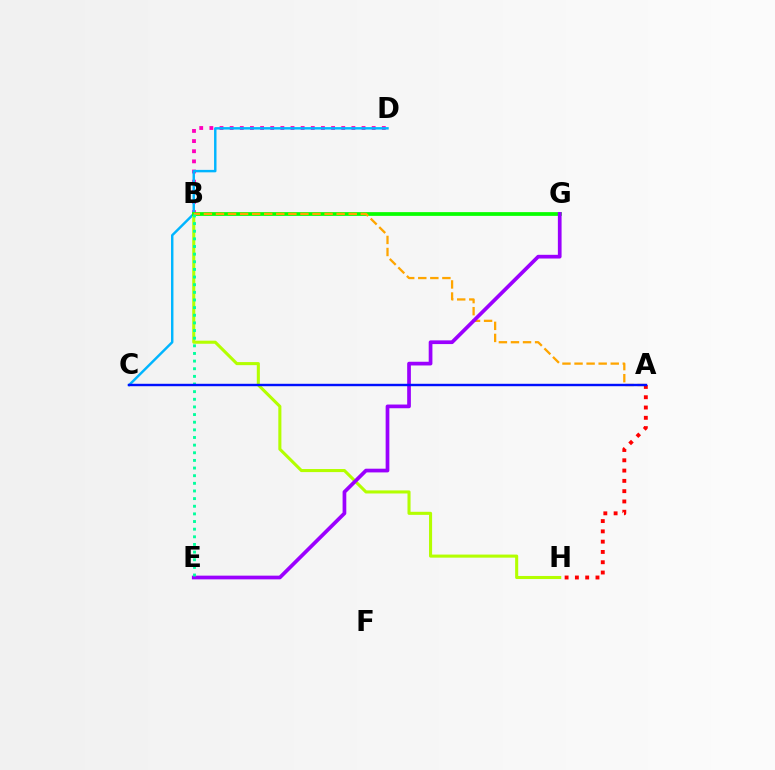{('B', 'D'): [{'color': '#ff00bd', 'line_style': 'dotted', 'thickness': 2.76}], ('C', 'D'): [{'color': '#00b5ff', 'line_style': 'solid', 'thickness': 1.76}], ('B', 'H'): [{'color': '#b3ff00', 'line_style': 'solid', 'thickness': 2.21}], ('B', 'G'): [{'color': '#08ff00', 'line_style': 'solid', 'thickness': 2.69}], ('A', 'B'): [{'color': '#ffa500', 'line_style': 'dashed', 'thickness': 1.64}], ('A', 'H'): [{'color': '#ff0000', 'line_style': 'dotted', 'thickness': 2.8}], ('E', 'G'): [{'color': '#9b00ff', 'line_style': 'solid', 'thickness': 2.67}], ('B', 'E'): [{'color': '#00ff9d', 'line_style': 'dotted', 'thickness': 2.08}], ('A', 'C'): [{'color': '#0010ff', 'line_style': 'solid', 'thickness': 1.74}]}